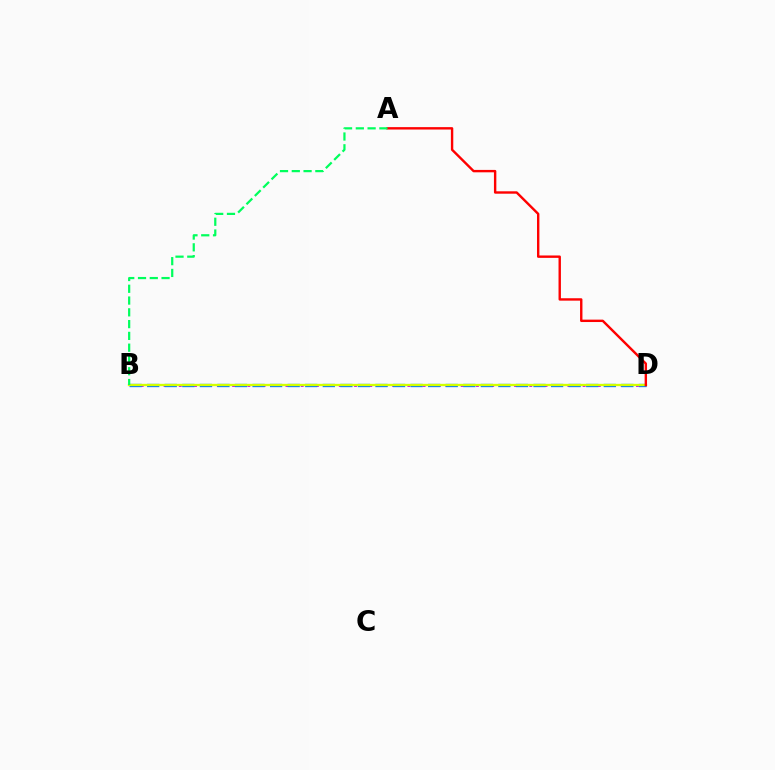{('B', 'D'): [{'color': '#b900ff', 'line_style': 'dotted', 'thickness': 2.07}, {'color': '#0074ff', 'line_style': 'dashed', 'thickness': 2.39}, {'color': '#d1ff00', 'line_style': 'solid', 'thickness': 1.67}], ('A', 'D'): [{'color': '#ff0000', 'line_style': 'solid', 'thickness': 1.73}], ('A', 'B'): [{'color': '#00ff5c', 'line_style': 'dashed', 'thickness': 1.6}]}